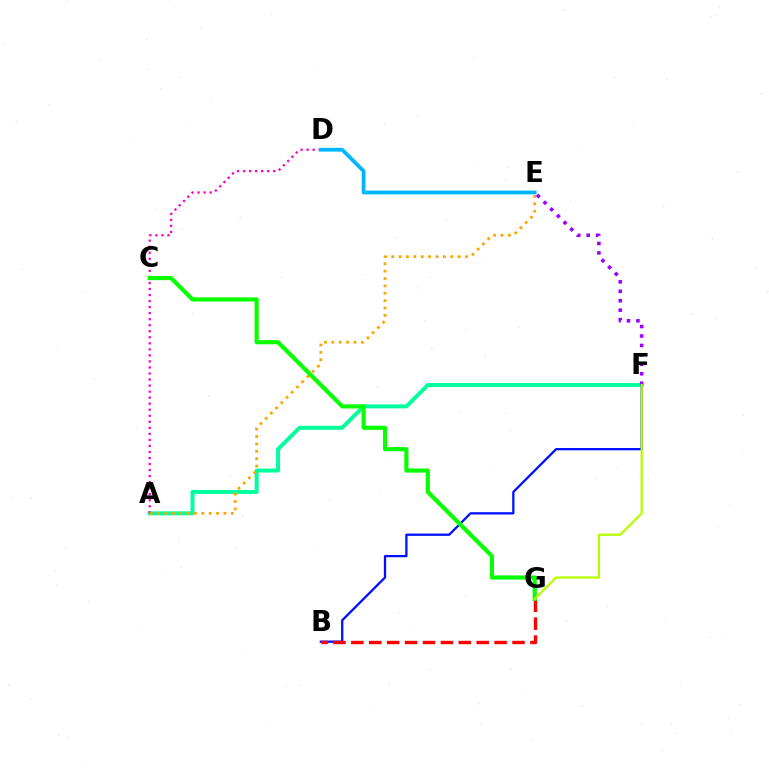{('A', 'F'): [{'color': '#00ff9d', 'line_style': 'solid', 'thickness': 2.86}], ('A', 'D'): [{'color': '#ff00bd', 'line_style': 'dotted', 'thickness': 1.64}], ('D', 'E'): [{'color': '#00b5ff', 'line_style': 'solid', 'thickness': 2.71}], ('A', 'E'): [{'color': '#ffa500', 'line_style': 'dotted', 'thickness': 2.01}], ('B', 'F'): [{'color': '#0010ff', 'line_style': 'solid', 'thickness': 1.65}], ('E', 'F'): [{'color': '#9b00ff', 'line_style': 'dotted', 'thickness': 2.57}], ('B', 'G'): [{'color': '#ff0000', 'line_style': 'dashed', 'thickness': 2.43}], ('C', 'G'): [{'color': '#08ff00', 'line_style': 'solid', 'thickness': 2.98}], ('F', 'G'): [{'color': '#b3ff00', 'line_style': 'solid', 'thickness': 1.64}]}